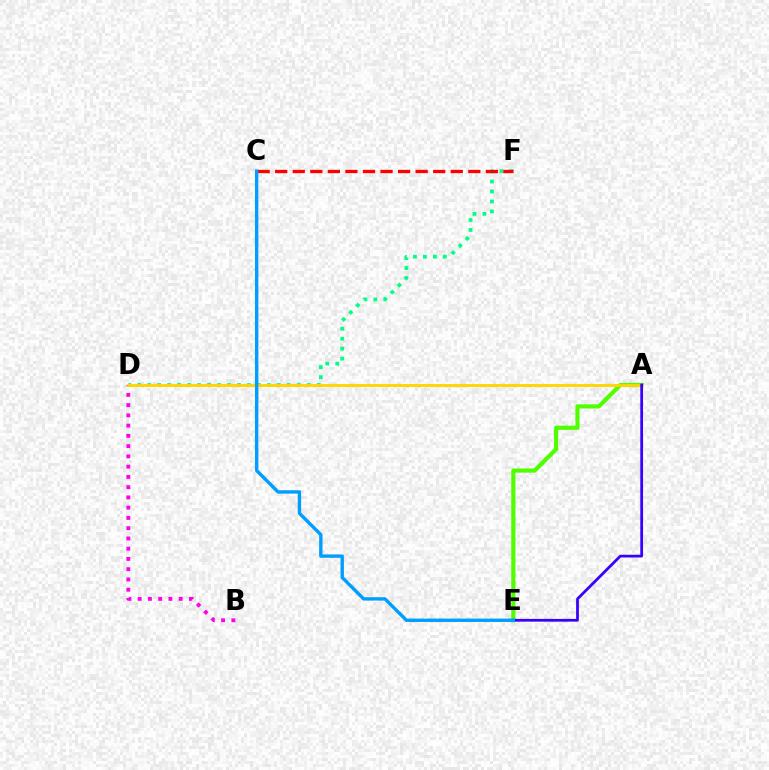{('D', 'F'): [{'color': '#00ff86', 'line_style': 'dotted', 'thickness': 2.71}], ('C', 'F'): [{'color': '#ff0000', 'line_style': 'dashed', 'thickness': 2.39}], ('A', 'E'): [{'color': '#4fff00', 'line_style': 'solid', 'thickness': 3.0}, {'color': '#3700ff', 'line_style': 'solid', 'thickness': 1.99}], ('B', 'D'): [{'color': '#ff00ed', 'line_style': 'dotted', 'thickness': 2.79}], ('A', 'D'): [{'color': '#ffd500', 'line_style': 'solid', 'thickness': 2.05}], ('C', 'E'): [{'color': '#009eff', 'line_style': 'solid', 'thickness': 2.43}]}